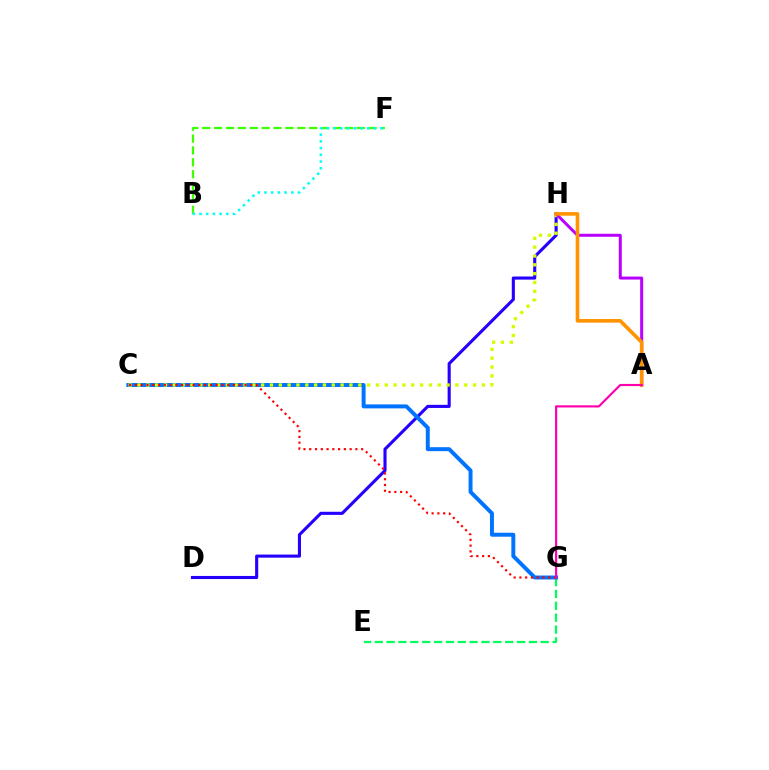{('B', 'F'): [{'color': '#3dff00', 'line_style': 'dashed', 'thickness': 1.61}, {'color': '#00fff6', 'line_style': 'dotted', 'thickness': 1.82}], ('E', 'G'): [{'color': '#00ff5c', 'line_style': 'dashed', 'thickness': 1.61}], ('D', 'H'): [{'color': '#2500ff', 'line_style': 'solid', 'thickness': 2.23}], ('C', 'G'): [{'color': '#0074ff', 'line_style': 'solid', 'thickness': 2.85}, {'color': '#ff0000', 'line_style': 'dotted', 'thickness': 1.57}], ('C', 'H'): [{'color': '#d1ff00', 'line_style': 'dotted', 'thickness': 2.4}], ('A', 'H'): [{'color': '#b900ff', 'line_style': 'solid', 'thickness': 2.16}, {'color': '#ff9400', 'line_style': 'solid', 'thickness': 2.61}], ('A', 'G'): [{'color': '#ff00ac', 'line_style': 'solid', 'thickness': 1.56}]}